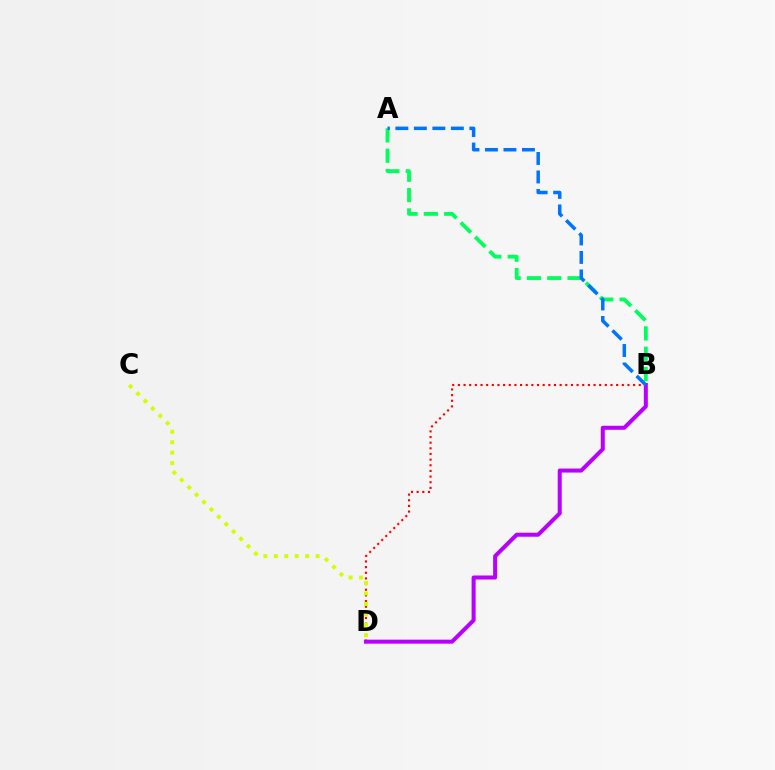{('B', 'D'): [{'color': '#ff0000', 'line_style': 'dotted', 'thickness': 1.54}, {'color': '#b900ff', 'line_style': 'solid', 'thickness': 2.89}], ('A', 'B'): [{'color': '#00ff5c', 'line_style': 'dashed', 'thickness': 2.76}, {'color': '#0074ff', 'line_style': 'dashed', 'thickness': 2.51}], ('C', 'D'): [{'color': '#d1ff00', 'line_style': 'dotted', 'thickness': 2.84}]}